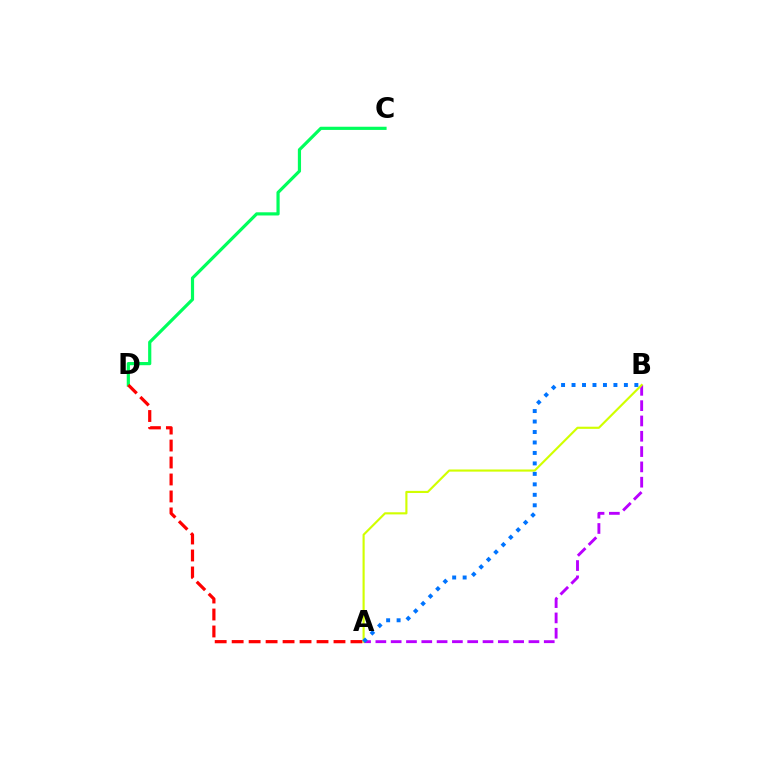{('A', 'B'): [{'color': '#b900ff', 'line_style': 'dashed', 'thickness': 2.08}, {'color': '#d1ff00', 'line_style': 'solid', 'thickness': 1.54}, {'color': '#0074ff', 'line_style': 'dotted', 'thickness': 2.84}], ('C', 'D'): [{'color': '#00ff5c', 'line_style': 'solid', 'thickness': 2.29}], ('A', 'D'): [{'color': '#ff0000', 'line_style': 'dashed', 'thickness': 2.31}]}